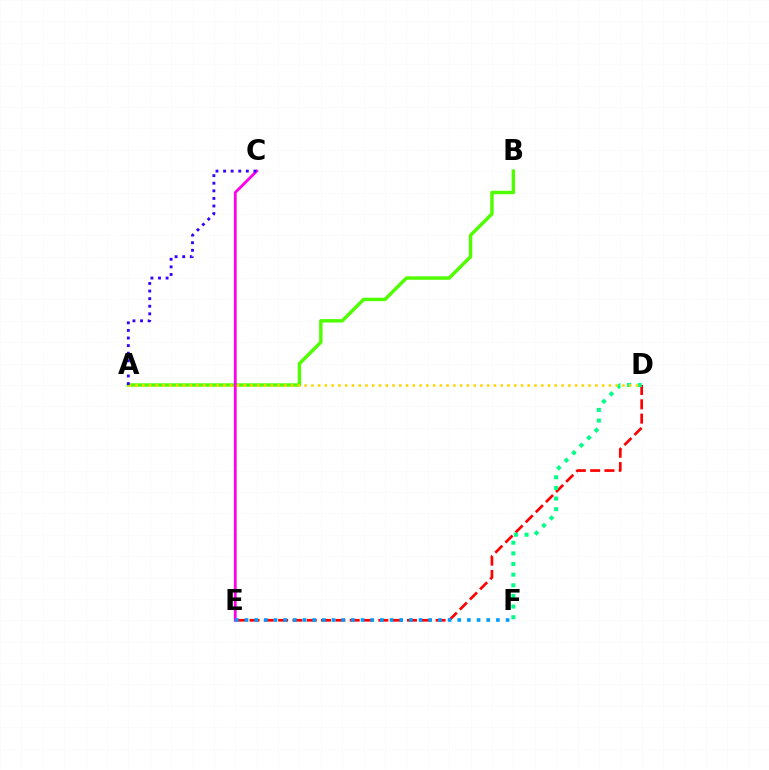{('D', 'E'): [{'color': '#ff0000', 'line_style': 'dashed', 'thickness': 1.95}], ('D', 'F'): [{'color': '#00ff86', 'line_style': 'dotted', 'thickness': 2.89}], ('A', 'B'): [{'color': '#4fff00', 'line_style': 'solid', 'thickness': 2.47}], ('C', 'E'): [{'color': '#ff00ed', 'line_style': 'solid', 'thickness': 2.02}], ('A', 'D'): [{'color': '#ffd500', 'line_style': 'dotted', 'thickness': 1.84}], ('E', 'F'): [{'color': '#009eff', 'line_style': 'dotted', 'thickness': 2.63}], ('A', 'C'): [{'color': '#3700ff', 'line_style': 'dotted', 'thickness': 2.06}]}